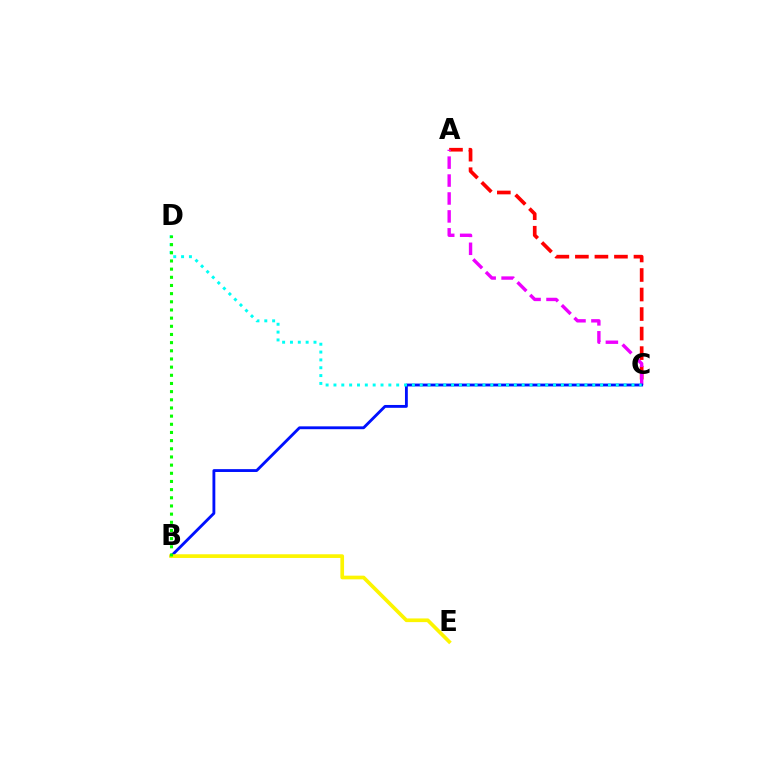{('A', 'C'): [{'color': '#ff0000', 'line_style': 'dashed', 'thickness': 2.65}, {'color': '#ee00ff', 'line_style': 'dashed', 'thickness': 2.44}], ('B', 'C'): [{'color': '#0010ff', 'line_style': 'solid', 'thickness': 2.05}], ('B', 'E'): [{'color': '#fcf500', 'line_style': 'solid', 'thickness': 2.65}], ('C', 'D'): [{'color': '#00fff6', 'line_style': 'dotted', 'thickness': 2.13}], ('B', 'D'): [{'color': '#08ff00', 'line_style': 'dotted', 'thickness': 2.22}]}